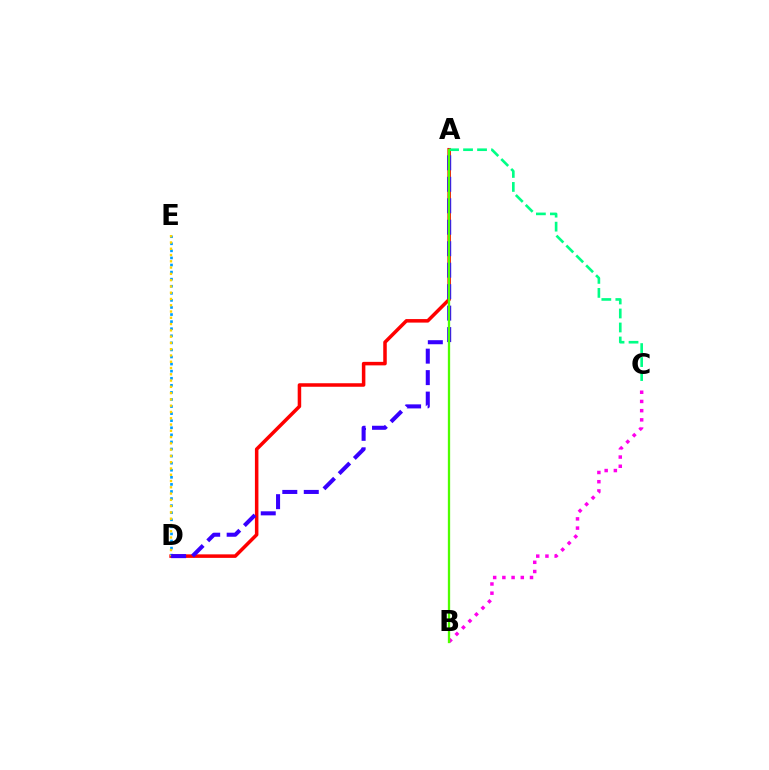{('A', 'D'): [{'color': '#ff0000', 'line_style': 'solid', 'thickness': 2.53}, {'color': '#3700ff', 'line_style': 'dashed', 'thickness': 2.92}], ('A', 'C'): [{'color': '#00ff86', 'line_style': 'dashed', 'thickness': 1.9}], ('D', 'E'): [{'color': '#009eff', 'line_style': 'dotted', 'thickness': 1.92}, {'color': '#ffd500', 'line_style': 'dotted', 'thickness': 1.71}], ('B', 'C'): [{'color': '#ff00ed', 'line_style': 'dotted', 'thickness': 2.5}], ('A', 'B'): [{'color': '#4fff00', 'line_style': 'solid', 'thickness': 1.66}]}